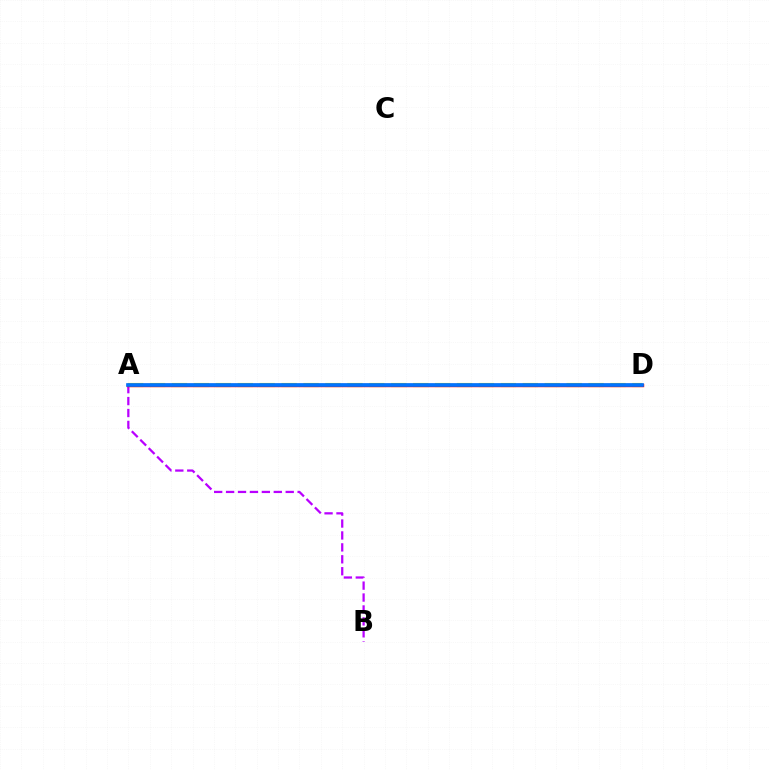{('A', 'D'): [{'color': '#d1ff00', 'line_style': 'dashed', 'thickness': 2.98}, {'color': '#00ff5c', 'line_style': 'solid', 'thickness': 1.52}, {'color': '#ff0000', 'line_style': 'solid', 'thickness': 2.47}, {'color': '#0074ff', 'line_style': 'solid', 'thickness': 2.63}], ('A', 'B'): [{'color': '#b900ff', 'line_style': 'dashed', 'thickness': 1.62}]}